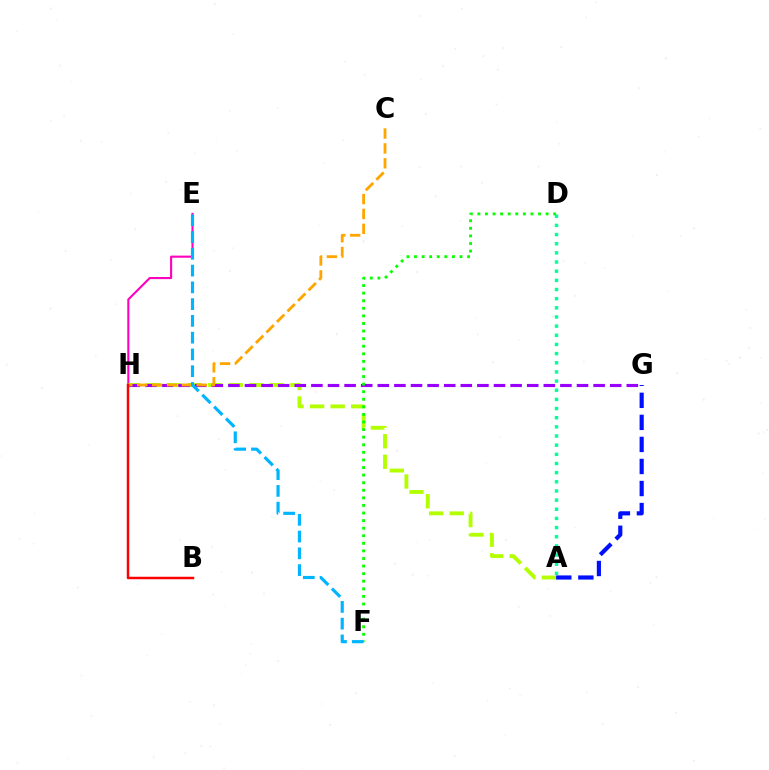{('E', 'H'): [{'color': '#ff00bd', 'line_style': 'solid', 'thickness': 1.52}], ('A', 'H'): [{'color': '#b3ff00', 'line_style': 'dashed', 'thickness': 2.79}], ('A', 'D'): [{'color': '#00ff9d', 'line_style': 'dotted', 'thickness': 2.49}], ('G', 'H'): [{'color': '#9b00ff', 'line_style': 'dashed', 'thickness': 2.26}], ('C', 'H'): [{'color': '#ffa500', 'line_style': 'dashed', 'thickness': 2.02}], ('D', 'F'): [{'color': '#08ff00', 'line_style': 'dotted', 'thickness': 2.06}], ('B', 'H'): [{'color': '#ff0000', 'line_style': 'solid', 'thickness': 1.78}], ('A', 'G'): [{'color': '#0010ff', 'line_style': 'dashed', 'thickness': 2.99}], ('E', 'F'): [{'color': '#00b5ff', 'line_style': 'dashed', 'thickness': 2.28}]}